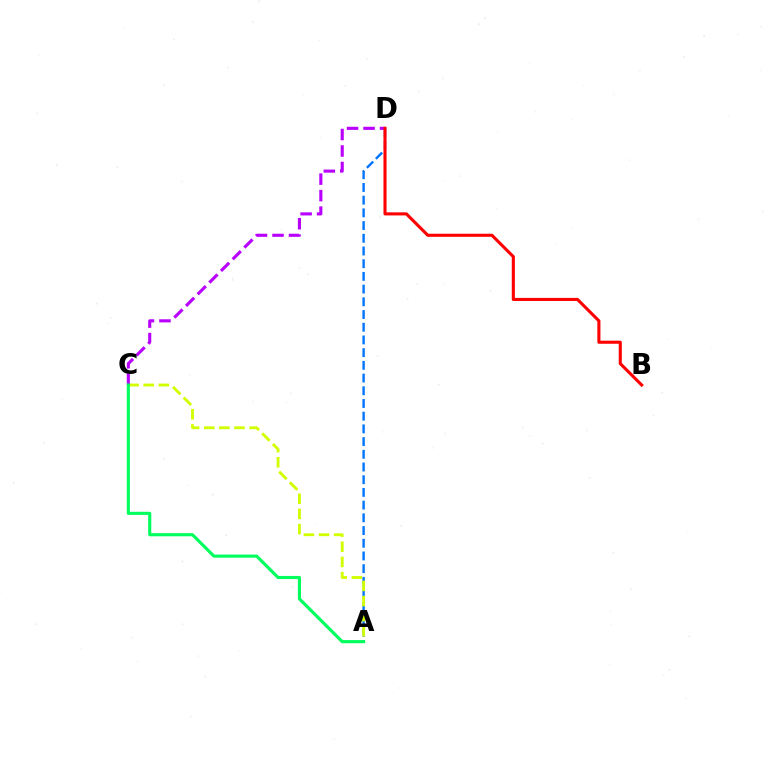{('A', 'D'): [{'color': '#0074ff', 'line_style': 'dashed', 'thickness': 1.73}], ('A', 'C'): [{'color': '#d1ff00', 'line_style': 'dashed', 'thickness': 2.06}, {'color': '#00ff5c', 'line_style': 'solid', 'thickness': 2.24}], ('C', 'D'): [{'color': '#b900ff', 'line_style': 'dashed', 'thickness': 2.24}], ('B', 'D'): [{'color': '#ff0000', 'line_style': 'solid', 'thickness': 2.22}]}